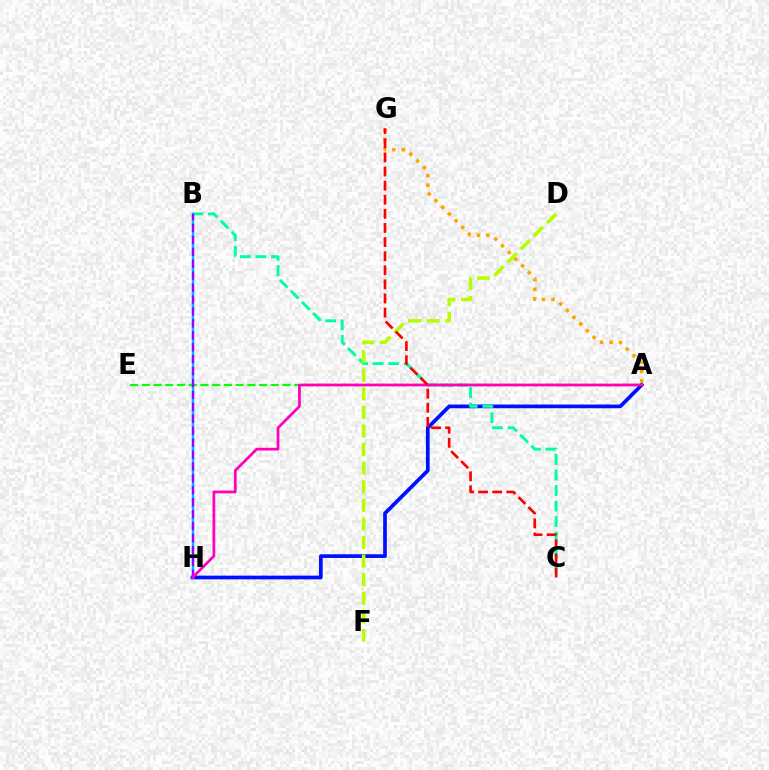{('A', 'E'): [{'color': '#08ff00', 'line_style': 'dashed', 'thickness': 1.59}], ('A', 'H'): [{'color': '#0010ff', 'line_style': 'solid', 'thickness': 2.67}, {'color': '#ff00bd', 'line_style': 'solid', 'thickness': 1.98}], ('B', 'C'): [{'color': '#00ff9d', 'line_style': 'dashed', 'thickness': 2.11}], ('B', 'H'): [{'color': '#00b5ff', 'line_style': 'solid', 'thickness': 1.77}, {'color': '#9b00ff', 'line_style': 'dashed', 'thickness': 1.62}], ('A', 'G'): [{'color': '#ffa500', 'line_style': 'dotted', 'thickness': 2.57}], ('D', 'F'): [{'color': '#b3ff00', 'line_style': 'dashed', 'thickness': 2.52}], ('C', 'G'): [{'color': '#ff0000', 'line_style': 'dashed', 'thickness': 1.92}]}